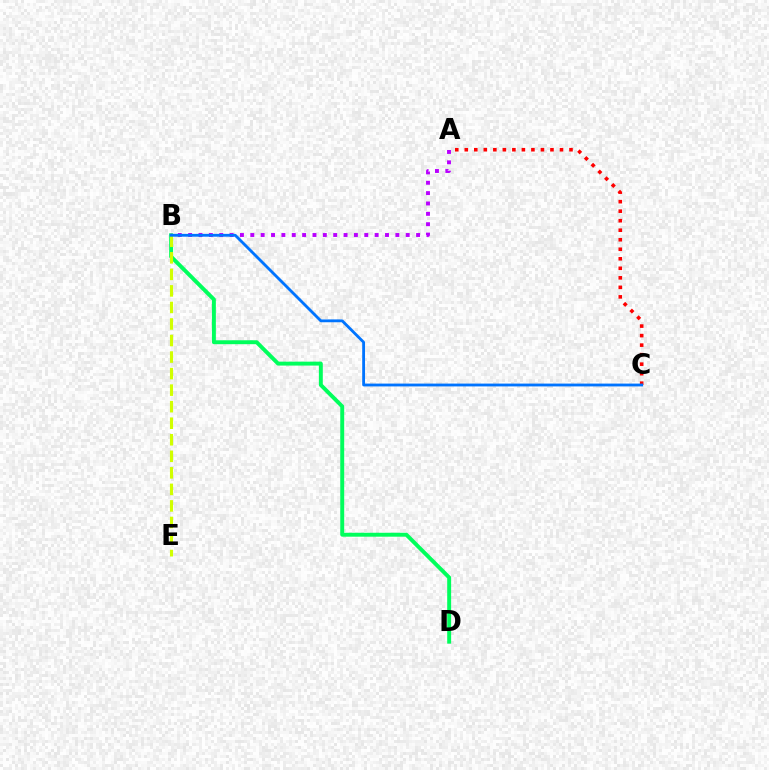{('B', 'D'): [{'color': '#00ff5c', 'line_style': 'solid', 'thickness': 2.83}], ('A', 'C'): [{'color': '#ff0000', 'line_style': 'dotted', 'thickness': 2.59}], ('A', 'B'): [{'color': '#b900ff', 'line_style': 'dotted', 'thickness': 2.81}], ('B', 'E'): [{'color': '#d1ff00', 'line_style': 'dashed', 'thickness': 2.25}], ('B', 'C'): [{'color': '#0074ff', 'line_style': 'solid', 'thickness': 2.03}]}